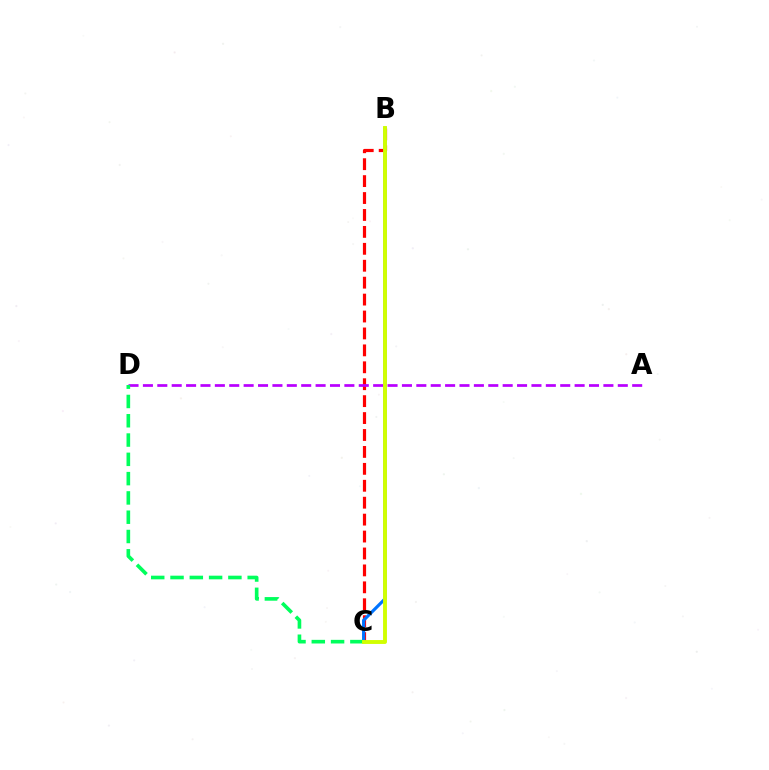{('B', 'C'): [{'color': '#ff0000', 'line_style': 'dashed', 'thickness': 2.3}, {'color': '#0074ff', 'line_style': 'solid', 'thickness': 2.26}, {'color': '#d1ff00', 'line_style': 'solid', 'thickness': 2.8}], ('A', 'D'): [{'color': '#b900ff', 'line_style': 'dashed', 'thickness': 1.95}], ('C', 'D'): [{'color': '#00ff5c', 'line_style': 'dashed', 'thickness': 2.62}]}